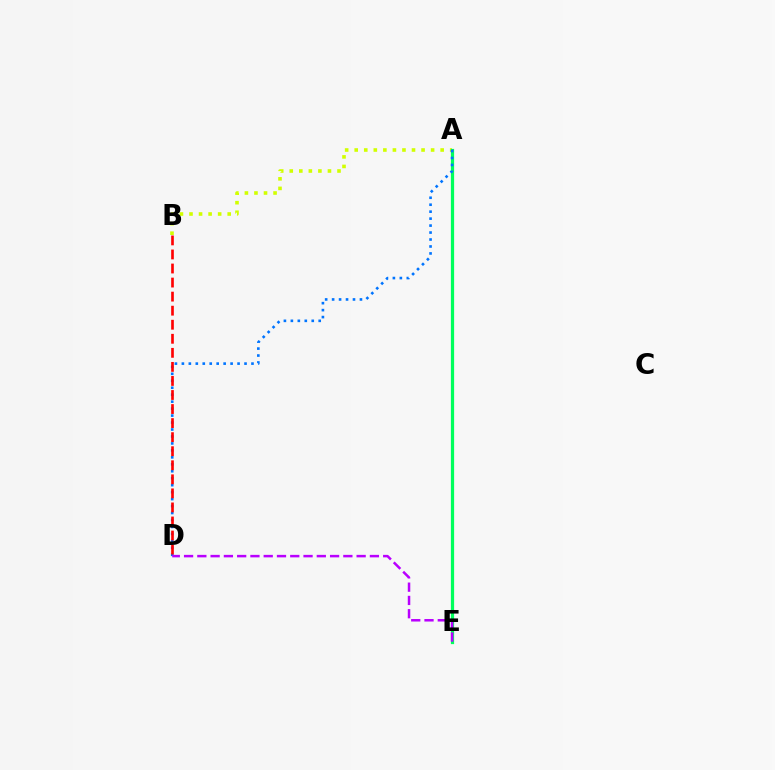{('A', 'B'): [{'color': '#d1ff00', 'line_style': 'dotted', 'thickness': 2.59}], ('A', 'E'): [{'color': '#00ff5c', 'line_style': 'solid', 'thickness': 2.32}], ('A', 'D'): [{'color': '#0074ff', 'line_style': 'dotted', 'thickness': 1.89}], ('D', 'E'): [{'color': '#b900ff', 'line_style': 'dashed', 'thickness': 1.8}], ('B', 'D'): [{'color': '#ff0000', 'line_style': 'dashed', 'thickness': 1.91}]}